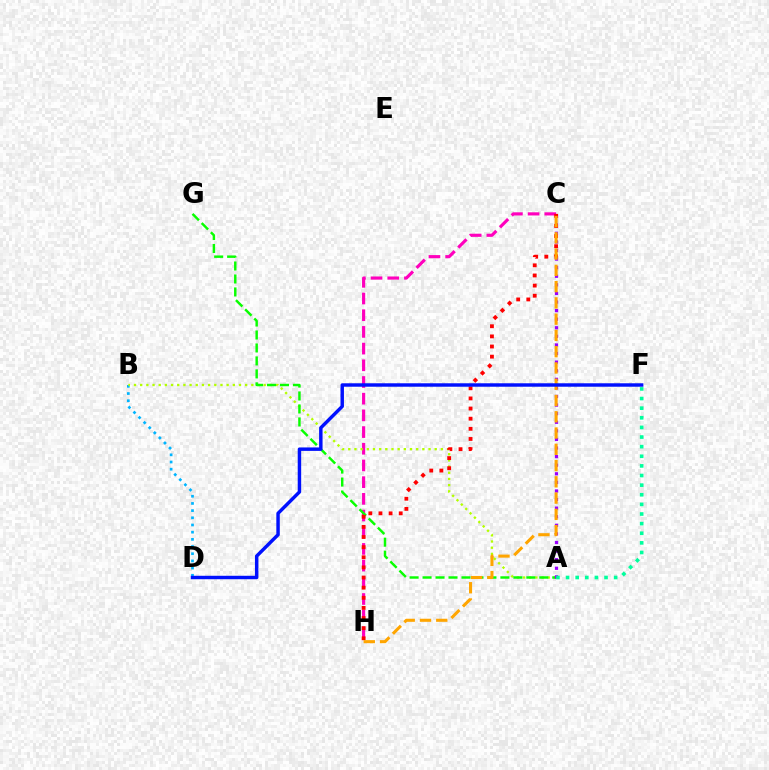{('B', 'D'): [{'color': '#00b5ff', 'line_style': 'dotted', 'thickness': 1.95}], ('C', 'H'): [{'color': '#ff00bd', 'line_style': 'dashed', 'thickness': 2.27}, {'color': '#ff0000', 'line_style': 'dotted', 'thickness': 2.75}, {'color': '#ffa500', 'line_style': 'dashed', 'thickness': 2.21}], ('A', 'B'): [{'color': '#b3ff00', 'line_style': 'dotted', 'thickness': 1.68}], ('A', 'G'): [{'color': '#08ff00', 'line_style': 'dashed', 'thickness': 1.76}], ('A', 'C'): [{'color': '#9b00ff', 'line_style': 'dotted', 'thickness': 2.33}], ('D', 'F'): [{'color': '#0010ff', 'line_style': 'solid', 'thickness': 2.48}], ('A', 'F'): [{'color': '#00ff9d', 'line_style': 'dotted', 'thickness': 2.61}]}